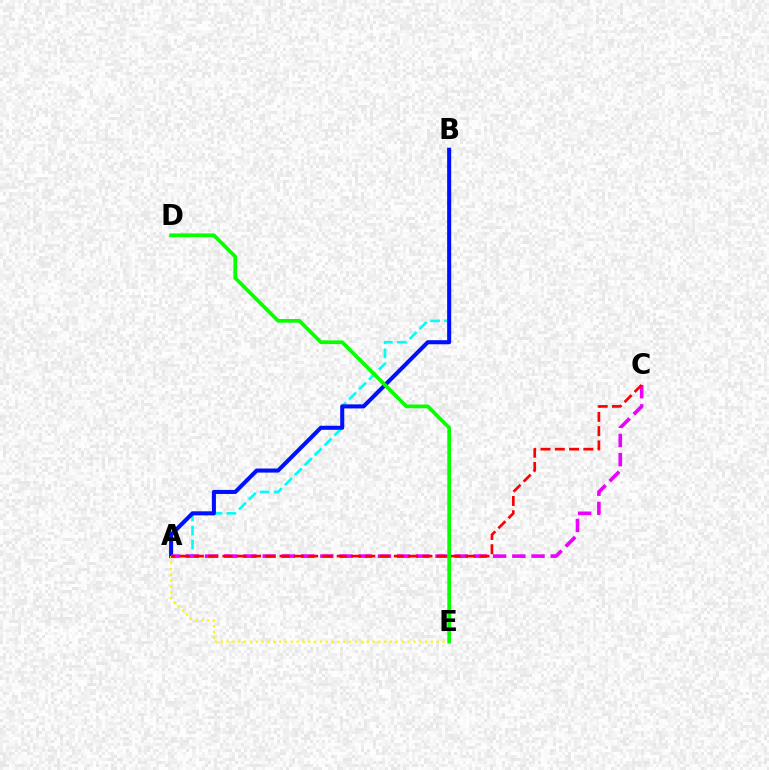{('A', 'B'): [{'color': '#00fff6', 'line_style': 'dashed', 'thickness': 1.91}, {'color': '#0010ff', 'line_style': 'solid', 'thickness': 2.92}], ('A', 'E'): [{'color': '#fcf500', 'line_style': 'dotted', 'thickness': 1.59}], ('A', 'C'): [{'color': '#ee00ff', 'line_style': 'dashed', 'thickness': 2.61}, {'color': '#ff0000', 'line_style': 'dashed', 'thickness': 1.94}], ('D', 'E'): [{'color': '#08ff00', 'line_style': 'solid', 'thickness': 2.68}]}